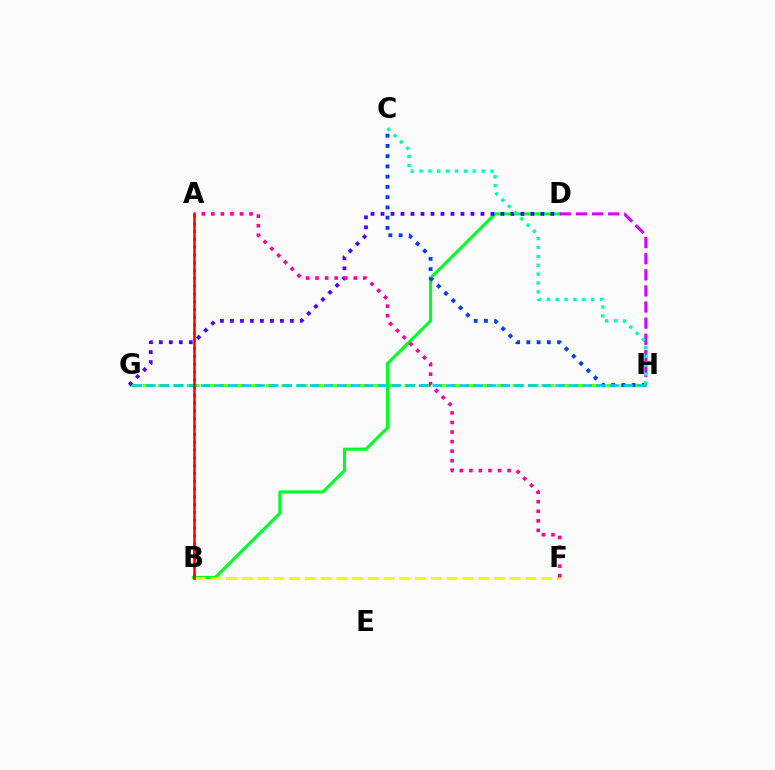{('B', 'D'): [{'color': '#00ff27', 'line_style': 'solid', 'thickness': 2.25}], ('A', 'B'): [{'color': '#ff8800', 'line_style': 'dotted', 'thickness': 2.12}, {'color': '#ff0000', 'line_style': 'solid', 'thickness': 1.85}], ('G', 'H'): [{'color': '#66ff00', 'line_style': 'dashed', 'thickness': 2.09}, {'color': '#00c7ff', 'line_style': 'dashed', 'thickness': 1.85}], ('D', 'H'): [{'color': '#d600ff', 'line_style': 'dashed', 'thickness': 2.19}], ('B', 'F'): [{'color': '#eeff00', 'line_style': 'dashed', 'thickness': 2.14}], ('D', 'G'): [{'color': '#4f00ff', 'line_style': 'dotted', 'thickness': 2.71}], ('A', 'F'): [{'color': '#ff00a0', 'line_style': 'dotted', 'thickness': 2.59}], ('C', 'H'): [{'color': '#003fff', 'line_style': 'dotted', 'thickness': 2.78}, {'color': '#00ffaf', 'line_style': 'dotted', 'thickness': 2.41}]}